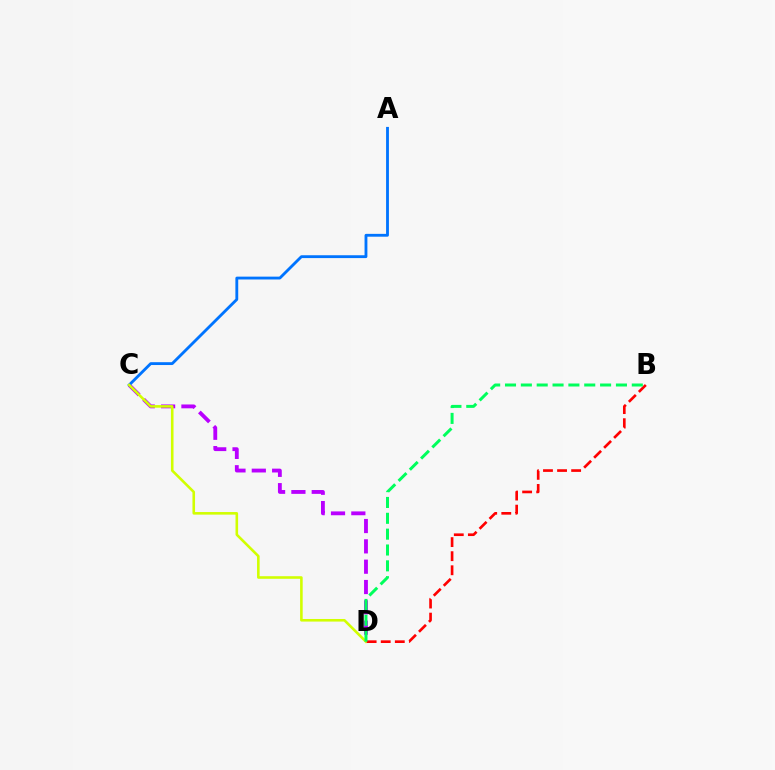{('C', 'D'): [{'color': '#b900ff', 'line_style': 'dashed', 'thickness': 2.76}, {'color': '#d1ff00', 'line_style': 'solid', 'thickness': 1.86}], ('A', 'C'): [{'color': '#0074ff', 'line_style': 'solid', 'thickness': 2.04}], ('B', 'D'): [{'color': '#ff0000', 'line_style': 'dashed', 'thickness': 1.91}, {'color': '#00ff5c', 'line_style': 'dashed', 'thickness': 2.15}]}